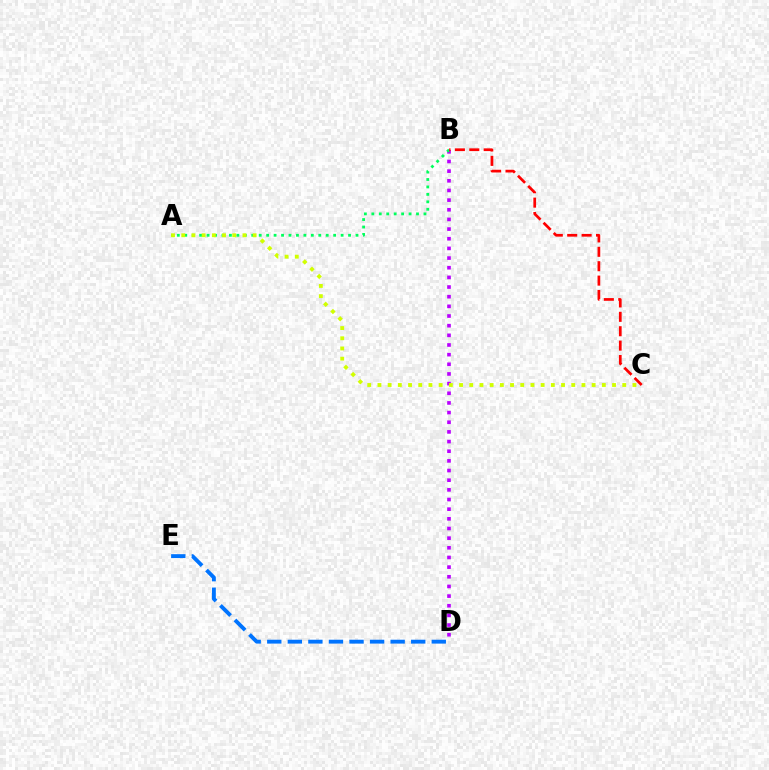{('B', 'D'): [{'color': '#b900ff', 'line_style': 'dotted', 'thickness': 2.62}], ('D', 'E'): [{'color': '#0074ff', 'line_style': 'dashed', 'thickness': 2.79}], ('A', 'B'): [{'color': '#00ff5c', 'line_style': 'dotted', 'thickness': 2.02}], ('A', 'C'): [{'color': '#d1ff00', 'line_style': 'dotted', 'thickness': 2.77}], ('B', 'C'): [{'color': '#ff0000', 'line_style': 'dashed', 'thickness': 1.96}]}